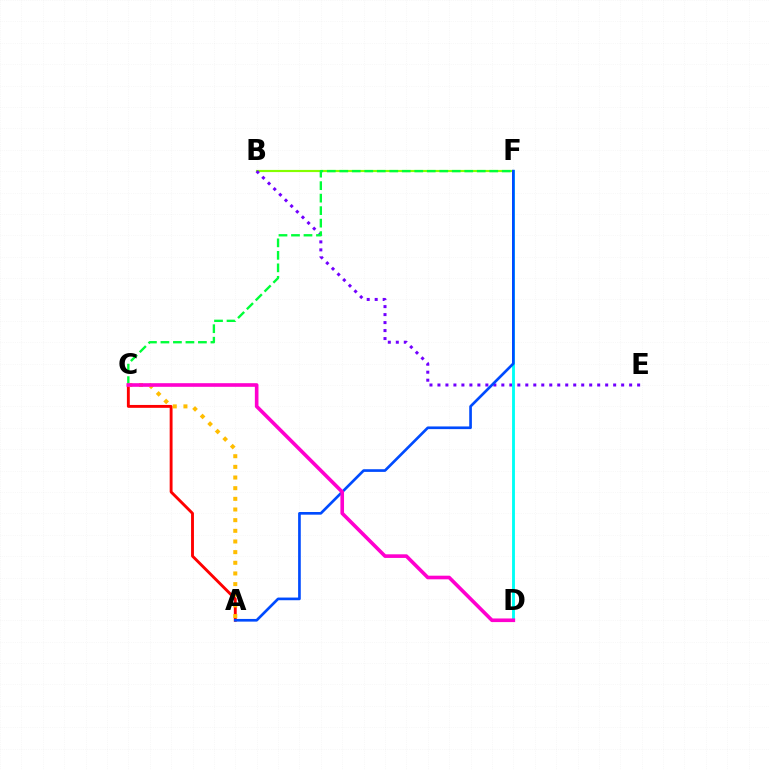{('B', 'F'): [{'color': '#84ff00', 'line_style': 'solid', 'thickness': 1.56}], ('B', 'E'): [{'color': '#7200ff', 'line_style': 'dotted', 'thickness': 2.17}], ('A', 'C'): [{'color': '#ff0000', 'line_style': 'solid', 'thickness': 2.07}, {'color': '#ffbd00', 'line_style': 'dotted', 'thickness': 2.9}], ('D', 'F'): [{'color': '#00fff6', 'line_style': 'solid', 'thickness': 2.07}], ('A', 'F'): [{'color': '#004bff', 'line_style': 'solid', 'thickness': 1.92}], ('C', 'F'): [{'color': '#00ff39', 'line_style': 'dashed', 'thickness': 1.7}], ('C', 'D'): [{'color': '#ff00cf', 'line_style': 'solid', 'thickness': 2.61}]}